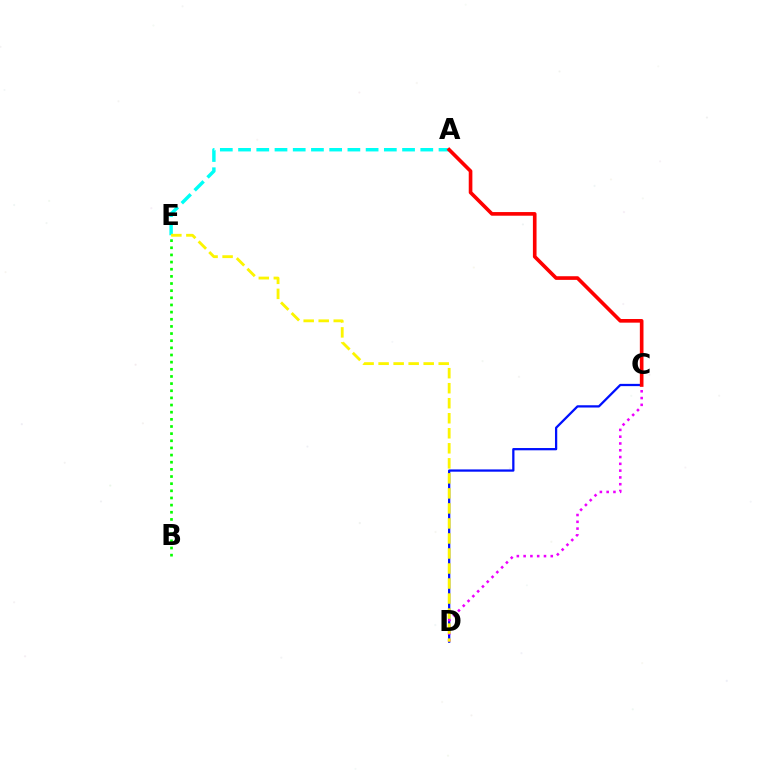{('C', 'D'): [{'color': '#0010ff', 'line_style': 'solid', 'thickness': 1.63}, {'color': '#ee00ff', 'line_style': 'dotted', 'thickness': 1.84}], ('A', 'E'): [{'color': '#00fff6', 'line_style': 'dashed', 'thickness': 2.48}], ('A', 'C'): [{'color': '#ff0000', 'line_style': 'solid', 'thickness': 2.62}], ('B', 'E'): [{'color': '#08ff00', 'line_style': 'dotted', 'thickness': 1.94}], ('D', 'E'): [{'color': '#fcf500', 'line_style': 'dashed', 'thickness': 2.04}]}